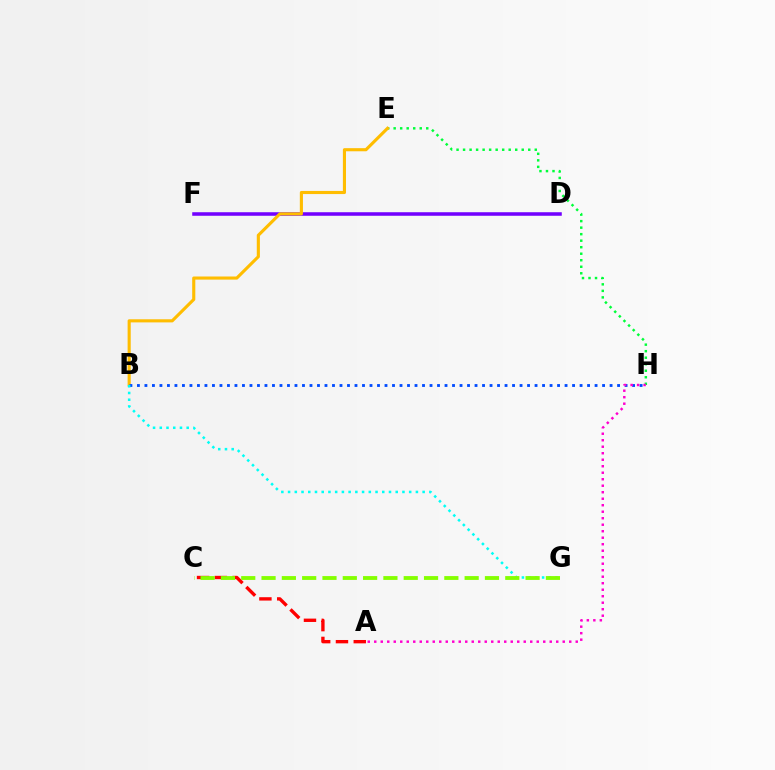{('E', 'H'): [{'color': '#00ff39', 'line_style': 'dotted', 'thickness': 1.77}], ('D', 'F'): [{'color': '#7200ff', 'line_style': 'solid', 'thickness': 2.55}], ('B', 'E'): [{'color': '#ffbd00', 'line_style': 'solid', 'thickness': 2.24}], ('B', 'H'): [{'color': '#004bff', 'line_style': 'dotted', 'thickness': 2.04}], ('A', 'H'): [{'color': '#ff00cf', 'line_style': 'dotted', 'thickness': 1.77}], ('B', 'G'): [{'color': '#00fff6', 'line_style': 'dotted', 'thickness': 1.83}], ('A', 'C'): [{'color': '#ff0000', 'line_style': 'dashed', 'thickness': 2.42}], ('C', 'G'): [{'color': '#84ff00', 'line_style': 'dashed', 'thickness': 2.76}]}